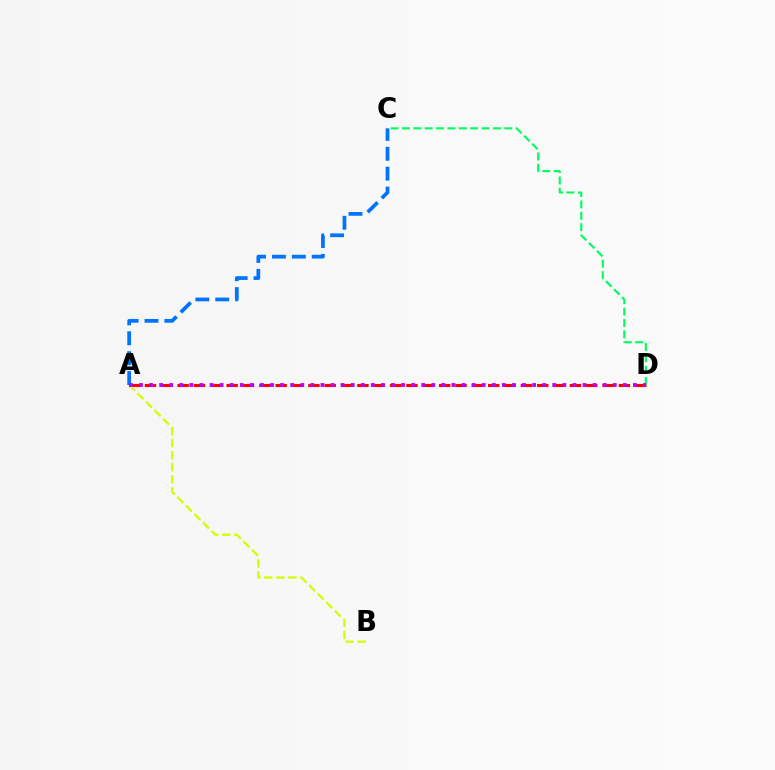{('A', 'D'): [{'color': '#ff0000', 'line_style': 'dashed', 'thickness': 2.22}, {'color': '#b900ff', 'line_style': 'dotted', 'thickness': 2.74}], ('A', 'C'): [{'color': '#0074ff', 'line_style': 'dashed', 'thickness': 2.7}], ('C', 'D'): [{'color': '#00ff5c', 'line_style': 'dashed', 'thickness': 1.54}], ('A', 'B'): [{'color': '#d1ff00', 'line_style': 'dashed', 'thickness': 1.64}]}